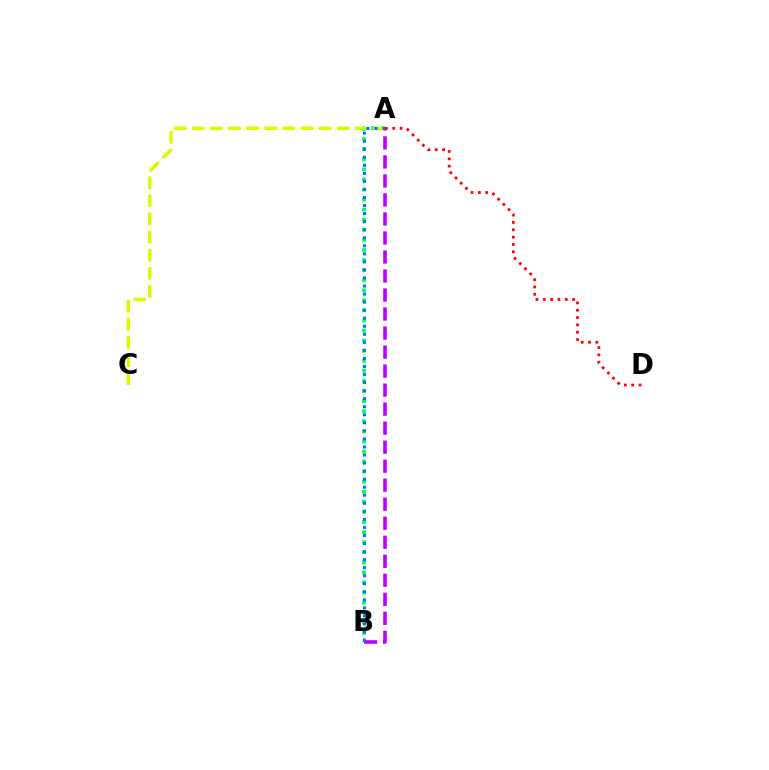{('A', 'B'): [{'color': '#00ff5c', 'line_style': 'dotted', 'thickness': 2.74}, {'color': '#b900ff', 'line_style': 'dashed', 'thickness': 2.58}, {'color': '#0074ff', 'line_style': 'dotted', 'thickness': 2.19}], ('A', 'C'): [{'color': '#d1ff00', 'line_style': 'dashed', 'thickness': 2.46}], ('A', 'D'): [{'color': '#ff0000', 'line_style': 'dotted', 'thickness': 1.99}]}